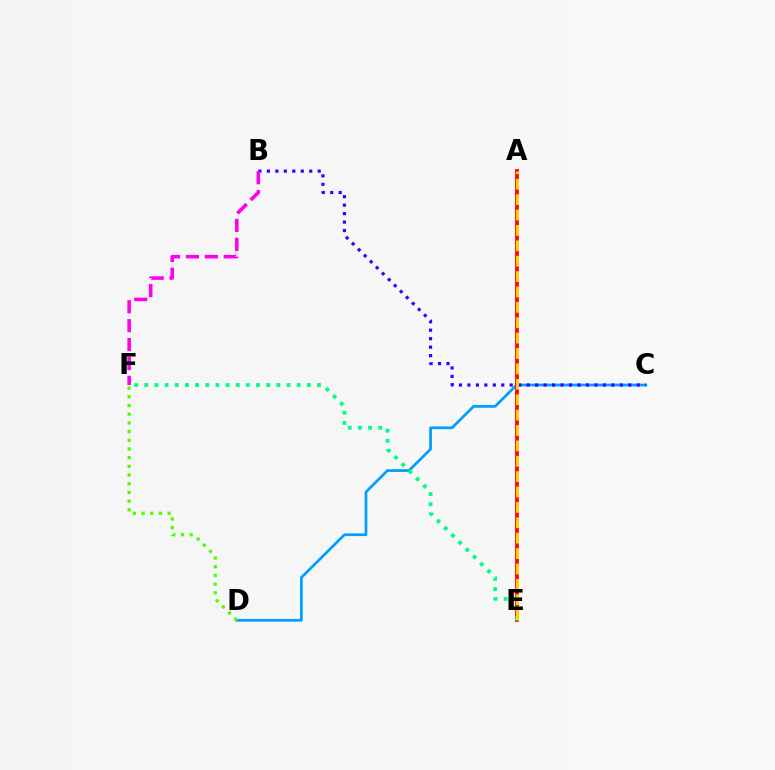{('C', 'D'): [{'color': '#009eff', 'line_style': 'solid', 'thickness': 1.96}], ('A', 'E'): [{'color': '#ff0000', 'line_style': 'solid', 'thickness': 2.69}, {'color': '#ffd500', 'line_style': 'dashed', 'thickness': 2.09}], ('B', 'C'): [{'color': '#3700ff', 'line_style': 'dotted', 'thickness': 2.3}], ('B', 'F'): [{'color': '#ff00ed', 'line_style': 'dashed', 'thickness': 2.57}], ('E', 'F'): [{'color': '#00ff86', 'line_style': 'dotted', 'thickness': 2.76}], ('D', 'F'): [{'color': '#4fff00', 'line_style': 'dotted', 'thickness': 2.36}]}